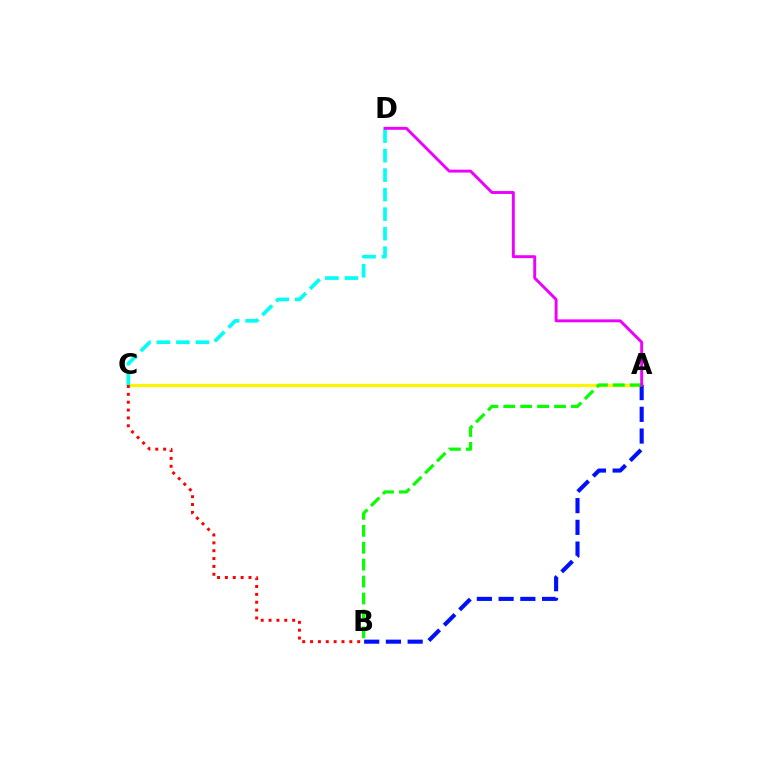{('A', 'C'): [{'color': '#fcf500', 'line_style': 'solid', 'thickness': 2.32}], ('A', 'B'): [{'color': '#0010ff', 'line_style': 'dashed', 'thickness': 2.95}, {'color': '#08ff00', 'line_style': 'dashed', 'thickness': 2.3}], ('C', 'D'): [{'color': '#00fff6', 'line_style': 'dashed', 'thickness': 2.65}], ('B', 'C'): [{'color': '#ff0000', 'line_style': 'dotted', 'thickness': 2.14}], ('A', 'D'): [{'color': '#ee00ff', 'line_style': 'solid', 'thickness': 2.1}]}